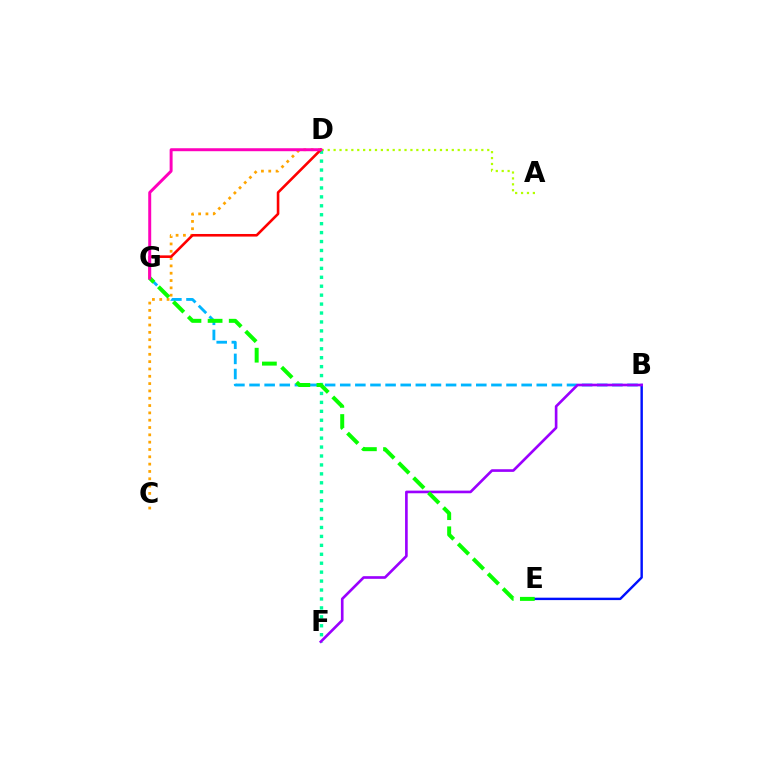{('A', 'D'): [{'color': '#b3ff00', 'line_style': 'dotted', 'thickness': 1.61}], ('C', 'D'): [{'color': '#ffa500', 'line_style': 'dotted', 'thickness': 1.99}], ('D', 'F'): [{'color': '#00ff9d', 'line_style': 'dotted', 'thickness': 2.43}], ('B', 'E'): [{'color': '#0010ff', 'line_style': 'solid', 'thickness': 1.74}], ('B', 'G'): [{'color': '#00b5ff', 'line_style': 'dashed', 'thickness': 2.05}], ('B', 'F'): [{'color': '#9b00ff', 'line_style': 'solid', 'thickness': 1.9}], ('D', 'G'): [{'color': '#ff0000', 'line_style': 'solid', 'thickness': 1.87}, {'color': '#ff00bd', 'line_style': 'solid', 'thickness': 2.14}], ('E', 'G'): [{'color': '#08ff00', 'line_style': 'dashed', 'thickness': 2.87}]}